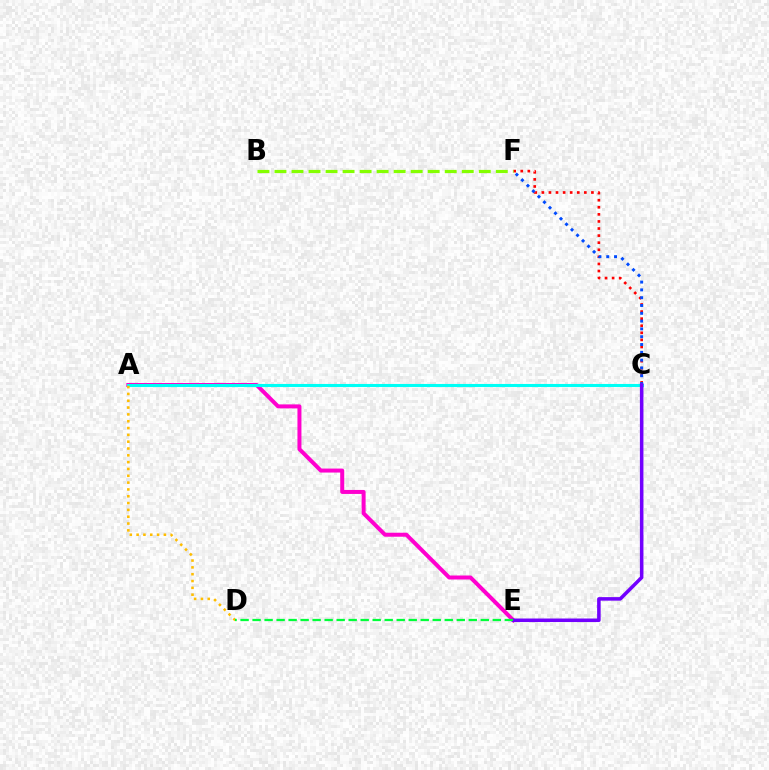{('A', 'E'): [{'color': '#ff00cf', 'line_style': 'solid', 'thickness': 2.87}], ('C', 'F'): [{'color': '#ff0000', 'line_style': 'dotted', 'thickness': 1.92}, {'color': '#004bff', 'line_style': 'dotted', 'thickness': 2.12}], ('B', 'F'): [{'color': '#84ff00', 'line_style': 'dashed', 'thickness': 2.31}], ('A', 'C'): [{'color': '#00fff6', 'line_style': 'solid', 'thickness': 2.22}], ('C', 'E'): [{'color': '#7200ff', 'line_style': 'solid', 'thickness': 2.54}], ('A', 'D'): [{'color': '#ffbd00', 'line_style': 'dotted', 'thickness': 1.85}], ('D', 'E'): [{'color': '#00ff39', 'line_style': 'dashed', 'thickness': 1.63}]}